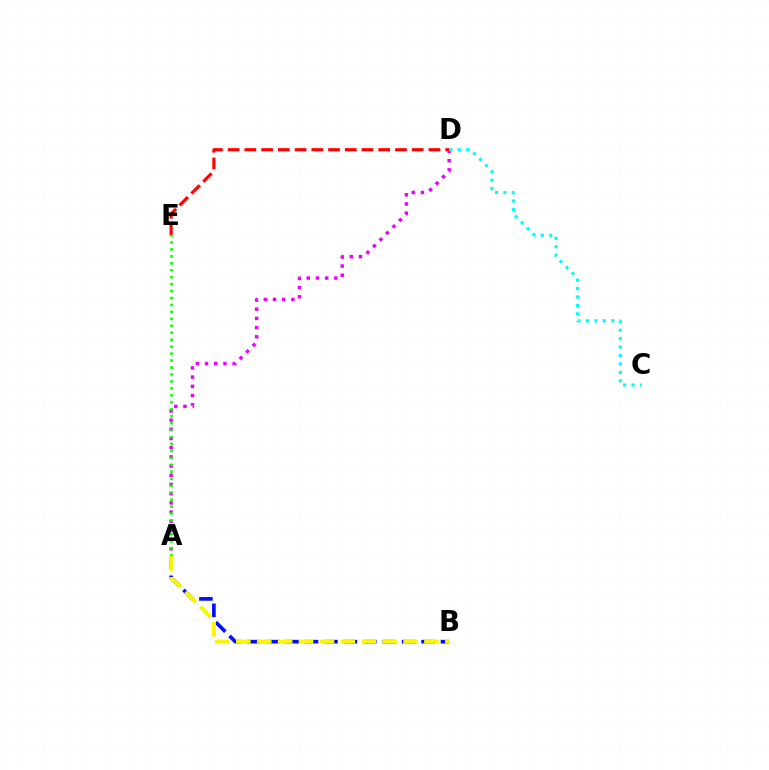{('A', 'D'): [{'color': '#ee00ff', 'line_style': 'dotted', 'thickness': 2.5}], ('C', 'D'): [{'color': '#00fff6', 'line_style': 'dotted', 'thickness': 2.29}], ('D', 'E'): [{'color': '#ff0000', 'line_style': 'dashed', 'thickness': 2.27}], ('A', 'B'): [{'color': '#0010ff', 'line_style': 'dashed', 'thickness': 2.64}, {'color': '#fcf500', 'line_style': 'dashed', 'thickness': 2.84}], ('A', 'E'): [{'color': '#08ff00', 'line_style': 'dotted', 'thickness': 1.89}]}